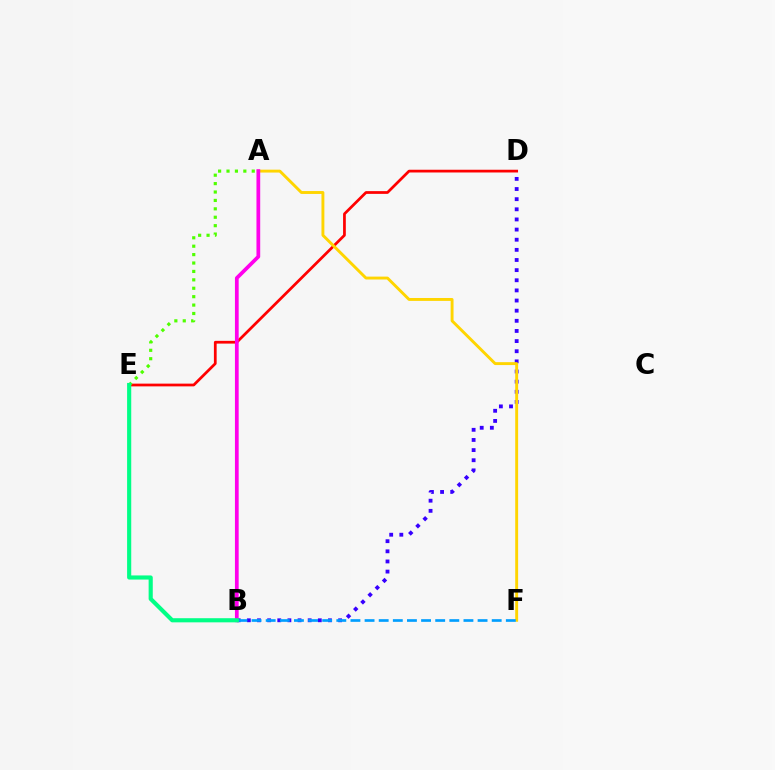{('D', 'E'): [{'color': '#ff0000', 'line_style': 'solid', 'thickness': 1.97}], ('B', 'D'): [{'color': '#3700ff', 'line_style': 'dotted', 'thickness': 2.75}], ('A', 'F'): [{'color': '#ffd500', 'line_style': 'solid', 'thickness': 2.09}], ('A', 'B'): [{'color': '#ff00ed', 'line_style': 'solid', 'thickness': 2.69}], ('A', 'E'): [{'color': '#4fff00', 'line_style': 'dotted', 'thickness': 2.29}], ('B', 'F'): [{'color': '#009eff', 'line_style': 'dashed', 'thickness': 1.92}], ('B', 'E'): [{'color': '#00ff86', 'line_style': 'solid', 'thickness': 2.97}]}